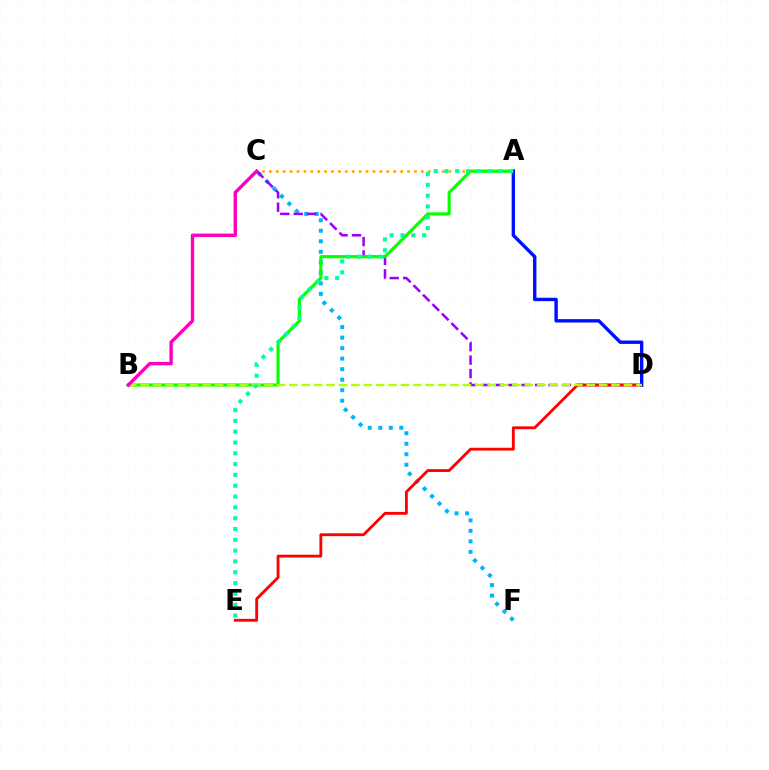{('C', 'F'): [{'color': '#00b5ff', 'line_style': 'dotted', 'thickness': 2.86}], ('C', 'D'): [{'color': '#9b00ff', 'line_style': 'dashed', 'thickness': 1.82}], ('A', 'C'): [{'color': '#ffa500', 'line_style': 'dotted', 'thickness': 1.88}], ('A', 'B'): [{'color': '#08ff00', 'line_style': 'solid', 'thickness': 2.25}], ('D', 'E'): [{'color': '#ff0000', 'line_style': 'solid', 'thickness': 2.05}], ('A', 'D'): [{'color': '#0010ff', 'line_style': 'solid', 'thickness': 2.44}], ('B', 'D'): [{'color': '#b3ff00', 'line_style': 'dashed', 'thickness': 1.68}], ('B', 'C'): [{'color': '#ff00bd', 'line_style': 'solid', 'thickness': 2.45}], ('A', 'E'): [{'color': '#00ff9d', 'line_style': 'dotted', 'thickness': 2.94}]}